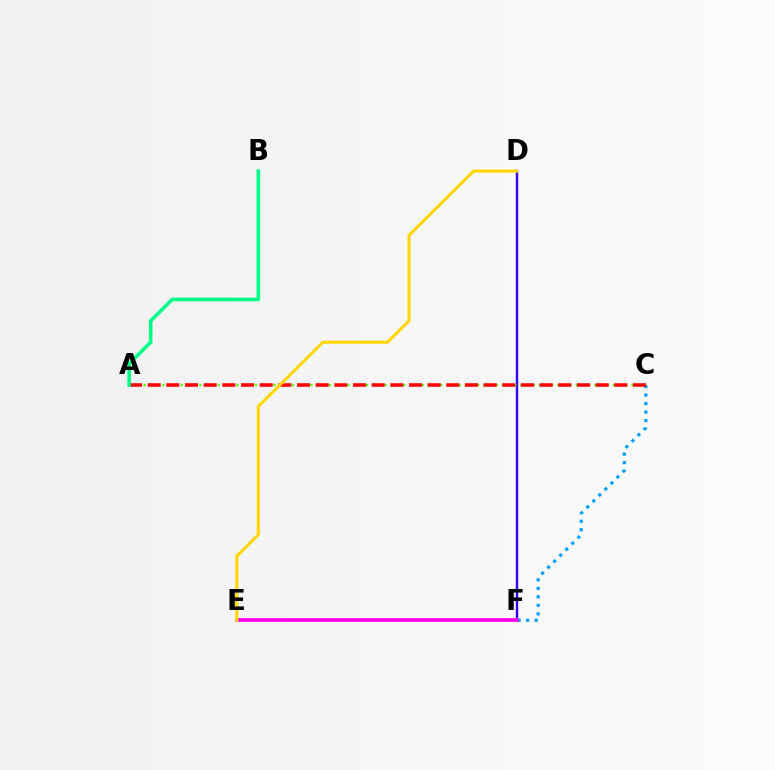{('C', 'F'): [{'color': '#009eff', 'line_style': 'dotted', 'thickness': 2.31}], ('D', 'F'): [{'color': '#3700ff', 'line_style': 'solid', 'thickness': 1.75}], ('E', 'F'): [{'color': '#ff00ed', 'line_style': 'solid', 'thickness': 2.68}], ('A', 'C'): [{'color': '#4fff00', 'line_style': 'dotted', 'thickness': 1.68}, {'color': '#ff0000', 'line_style': 'dashed', 'thickness': 2.54}], ('D', 'E'): [{'color': '#ffd500', 'line_style': 'solid', 'thickness': 2.19}], ('A', 'B'): [{'color': '#00ff86', 'line_style': 'solid', 'thickness': 2.58}]}